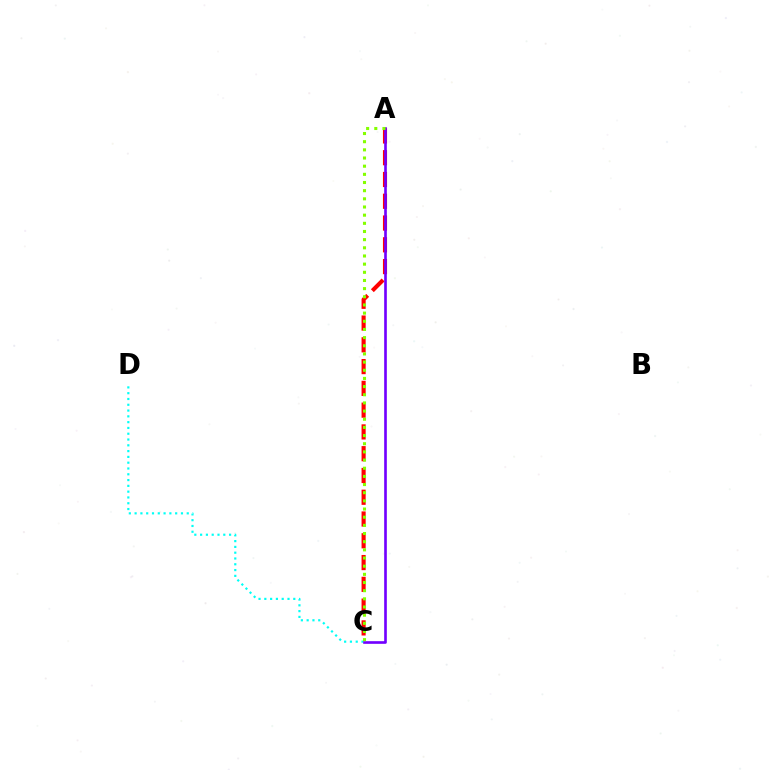{('A', 'C'): [{'color': '#ff0000', 'line_style': 'dashed', 'thickness': 2.96}, {'color': '#7200ff', 'line_style': 'solid', 'thickness': 1.91}, {'color': '#84ff00', 'line_style': 'dotted', 'thickness': 2.22}], ('C', 'D'): [{'color': '#00fff6', 'line_style': 'dotted', 'thickness': 1.57}]}